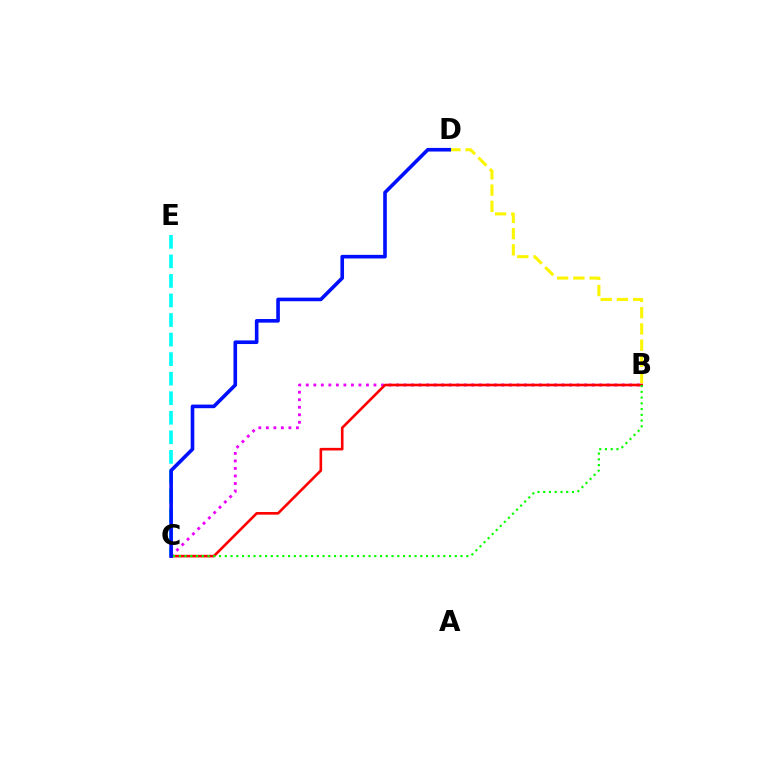{('B', 'C'): [{'color': '#ee00ff', 'line_style': 'dotted', 'thickness': 2.04}, {'color': '#ff0000', 'line_style': 'solid', 'thickness': 1.88}, {'color': '#08ff00', 'line_style': 'dotted', 'thickness': 1.56}], ('C', 'E'): [{'color': '#00fff6', 'line_style': 'dashed', 'thickness': 2.66}], ('B', 'D'): [{'color': '#fcf500', 'line_style': 'dashed', 'thickness': 2.21}], ('C', 'D'): [{'color': '#0010ff', 'line_style': 'solid', 'thickness': 2.6}]}